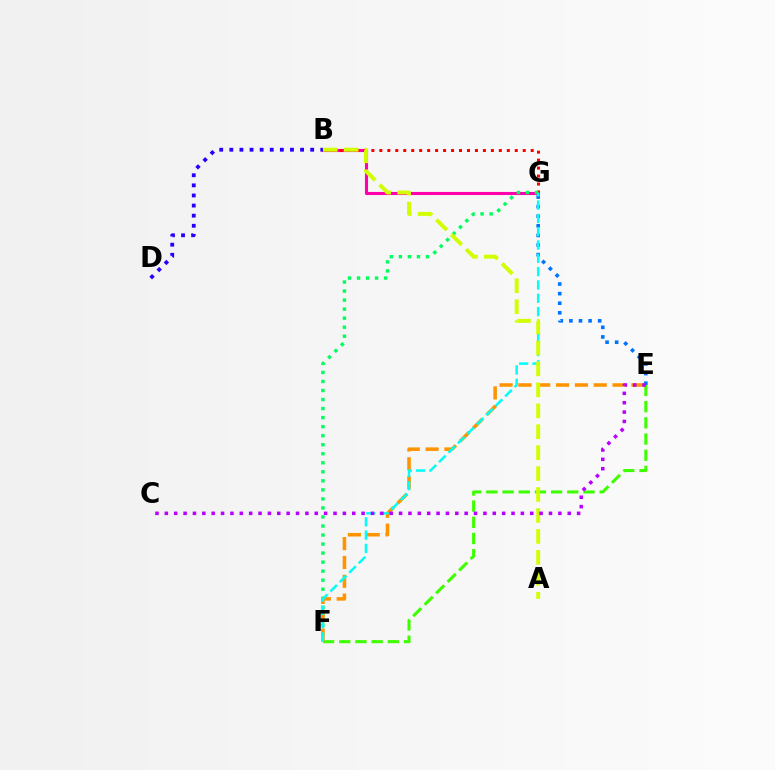{('E', 'G'): [{'color': '#0074ff', 'line_style': 'dotted', 'thickness': 2.61}], ('B', 'G'): [{'color': '#ff00ac', 'line_style': 'solid', 'thickness': 2.23}, {'color': '#ff0000', 'line_style': 'dotted', 'thickness': 2.16}], ('E', 'F'): [{'color': '#3dff00', 'line_style': 'dashed', 'thickness': 2.2}, {'color': '#ff9400', 'line_style': 'dashed', 'thickness': 2.56}], ('F', 'G'): [{'color': '#00ff5c', 'line_style': 'dotted', 'thickness': 2.45}, {'color': '#00fff6', 'line_style': 'dashed', 'thickness': 1.81}], ('B', 'D'): [{'color': '#2500ff', 'line_style': 'dotted', 'thickness': 2.75}], ('A', 'B'): [{'color': '#d1ff00', 'line_style': 'dashed', 'thickness': 2.84}], ('C', 'E'): [{'color': '#b900ff', 'line_style': 'dotted', 'thickness': 2.55}]}